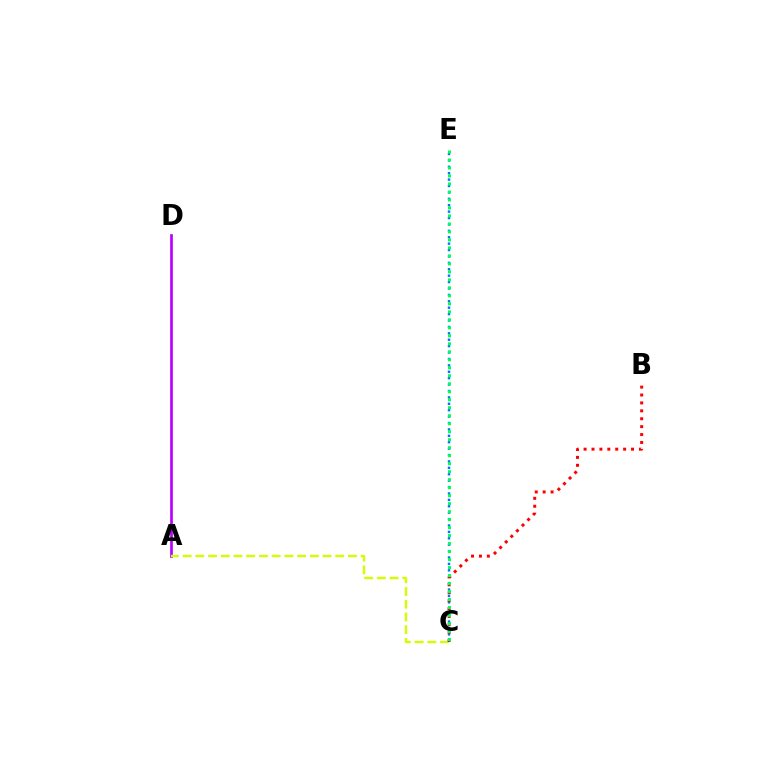{('A', 'D'): [{'color': '#b900ff', 'line_style': 'solid', 'thickness': 1.93}], ('A', 'C'): [{'color': '#d1ff00', 'line_style': 'dashed', 'thickness': 1.73}], ('C', 'E'): [{'color': '#0074ff', 'line_style': 'dotted', 'thickness': 1.74}, {'color': '#00ff5c', 'line_style': 'dotted', 'thickness': 2.17}], ('B', 'C'): [{'color': '#ff0000', 'line_style': 'dotted', 'thickness': 2.15}]}